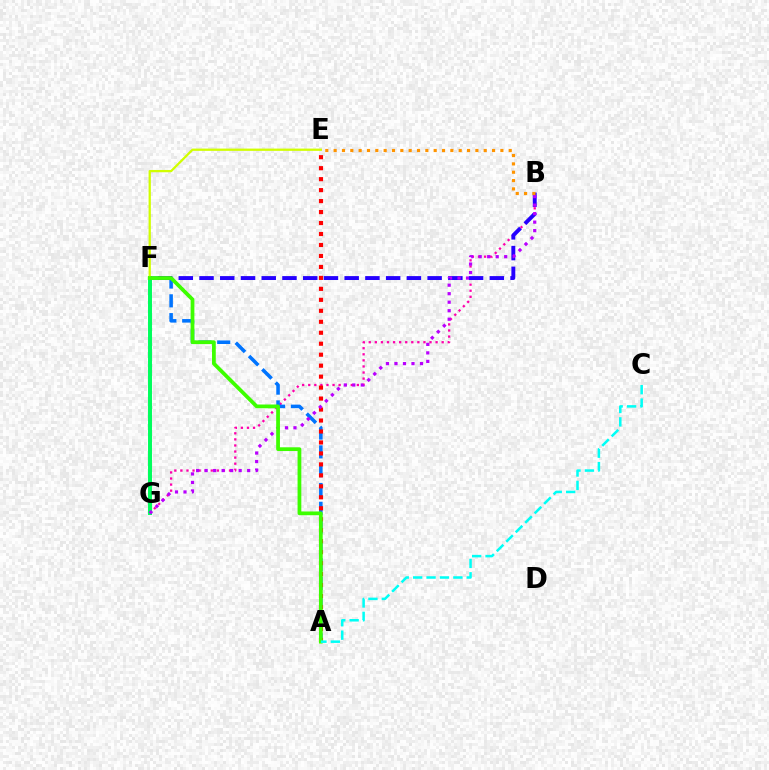{('B', 'G'): [{'color': '#ff00ac', 'line_style': 'dotted', 'thickness': 1.65}, {'color': '#b900ff', 'line_style': 'dotted', 'thickness': 2.31}], ('A', 'F'): [{'color': '#0074ff', 'line_style': 'dashed', 'thickness': 2.55}, {'color': '#3dff00', 'line_style': 'solid', 'thickness': 2.7}], ('F', 'G'): [{'color': '#00ff5c', 'line_style': 'solid', 'thickness': 2.85}], ('B', 'F'): [{'color': '#2500ff', 'line_style': 'dashed', 'thickness': 2.82}], ('E', 'F'): [{'color': '#d1ff00', 'line_style': 'solid', 'thickness': 1.64}], ('A', 'E'): [{'color': '#ff0000', 'line_style': 'dotted', 'thickness': 2.98}], ('B', 'E'): [{'color': '#ff9400', 'line_style': 'dotted', 'thickness': 2.27}], ('A', 'C'): [{'color': '#00fff6', 'line_style': 'dashed', 'thickness': 1.82}]}